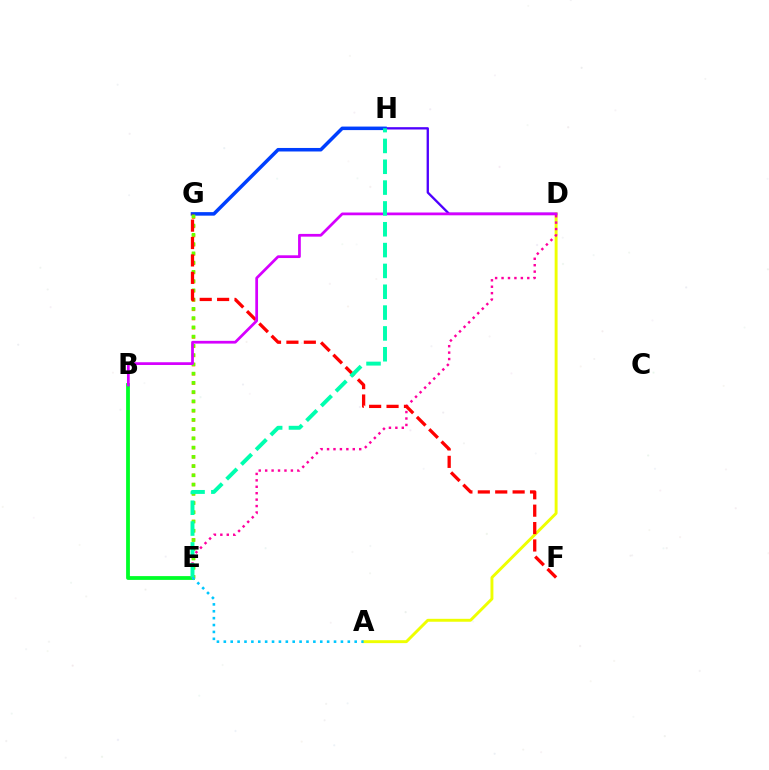{('B', 'E'): [{'color': '#00ff27', 'line_style': 'solid', 'thickness': 2.73}], ('D', 'H'): [{'color': '#4f00ff', 'line_style': 'solid', 'thickness': 1.67}], ('A', 'D'): [{'color': '#eeff00', 'line_style': 'solid', 'thickness': 2.1}], ('G', 'H'): [{'color': '#003fff', 'line_style': 'solid', 'thickness': 2.54}], ('E', 'G'): [{'color': '#ff8800', 'line_style': 'dotted', 'thickness': 2.51}, {'color': '#66ff00', 'line_style': 'dotted', 'thickness': 2.51}], ('D', 'E'): [{'color': '#ff00a0', 'line_style': 'dotted', 'thickness': 1.75}], ('F', 'G'): [{'color': '#ff0000', 'line_style': 'dashed', 'thickness': 2.36}], ('B', 'D'): [{'color': '#d600ff', 'line_style': 'solid', 'thickness': 1.97}], ('E', 'H'): [{'color': '#00ffaf', 'line_style': 'dashed', 'thickness': 2.83}], ('A', 'E'): [{'color': '#00c7ff', 'line_style': 'dotted', 'thickness': 1.87}]}